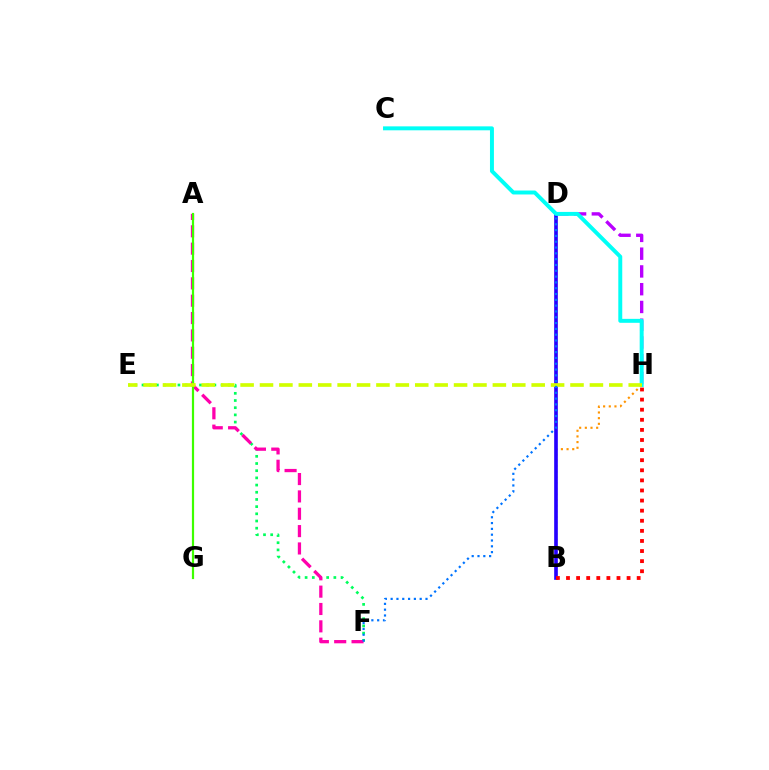{('B', 'H'): [{'color': '#ff9400', 'line_style': 'dotted', 'thickness': 1.54}, {'color': '#ff0000', 'line_style': 'dotted', 'thickness': 2.74}], ('D', 'H'): [{'color': '#b900ff', 'line_style': 'dashed', 'thickness': 2.41}], ('E', 'F'): [{'color': '#00ff5c', 'line_style': 'dotted', 'thickness': 1.95}], ('B', 'D'): [{'color': '#2500ff', 'line_style': 'solid', 'thickness': 2.63}], ('C', 'H'): [{'color': '#00fff6', 'line_style': 'solid', 'thickness': 2.84}], ('A', 'F'): [{'color': '#ff00ac', 'line_style': 'dashed', 'thickness': 2.36}], ('A', 'G'): [{'color': '#3dff00', 'line_style': 'solid', 'thickness': 1.59}], ('E', 'H'): [{'color': '#d1ff00', 'line_style': 'dashed', 'thickness': 2.64}], ('D', 'F'): [{'color': '#0074ff', 'line_style': 'dotted', 'thickness': 1.58}]}